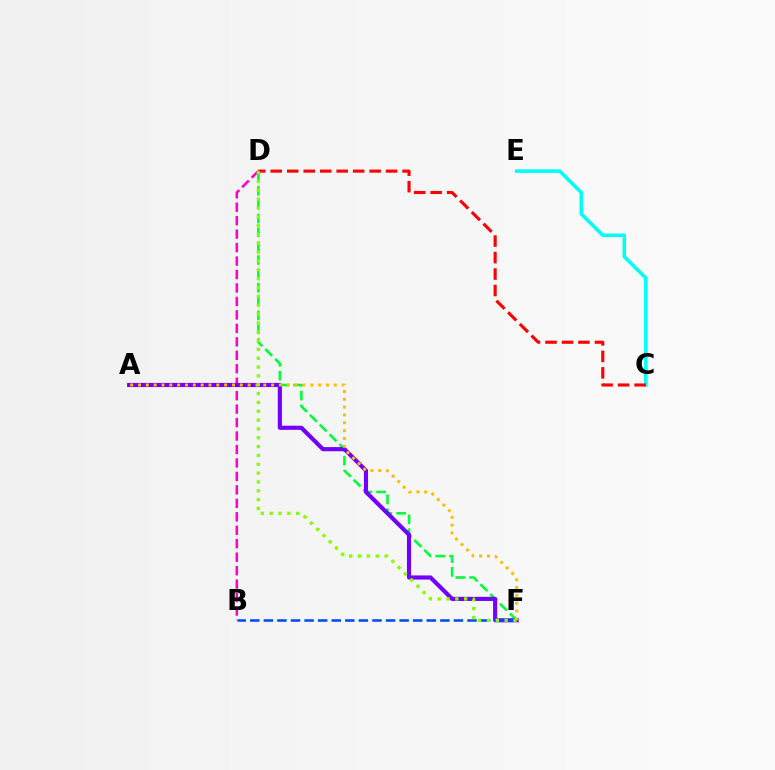{('C', 'E'): [{'color': '#00fff6', 'line_style': 'solid', 'thickness': 2.56}], ('B', 'D'): [{'color': '#ff00cf', 'line_style': 'dashed', 'thickness': 1.83}], ('D', 'F'): [{'color': '#00ff39', 'line_style': 'dashed', 'thickness': 1.88}, {'color': '#84ff00', 'line_style': 'dotted', 'thickness': 2.4}], ('C', 'D'): [{'color': '#ff0000', 'line_style': 'dashed', 'thickness': 2.24}], ('A', 'F'): [{'color': '#7200ff', 'line_style': 'solid', 'thickness': 2.98}, {'color': '#ffbd00', 'line_style': 'dotted', 'thickness': 2.13}], ('B', 'F'): [{'color': '#004bff', 'line_style': 'dashed', 'thickness': 1.84}]}